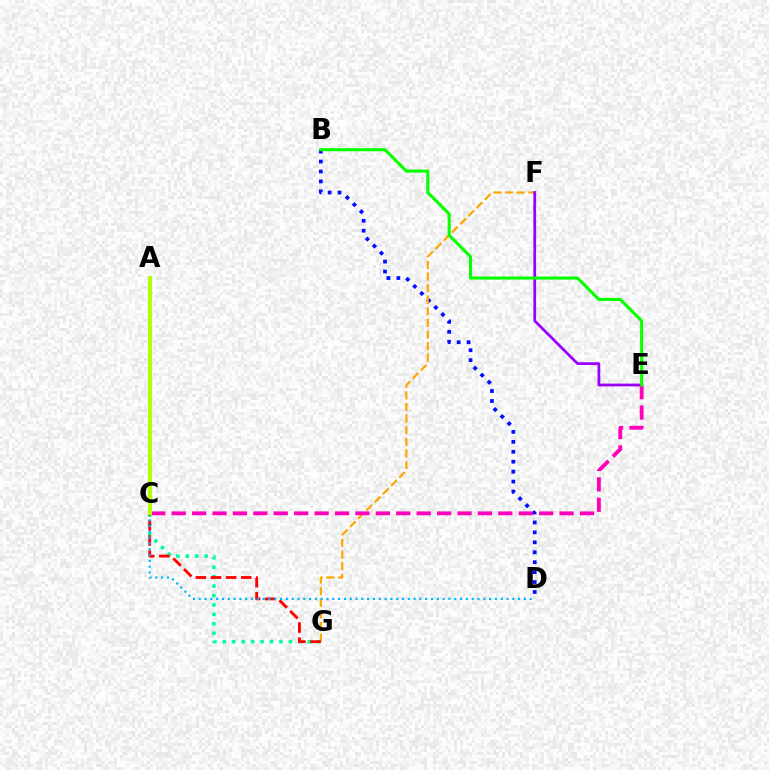{('B', 'D'): [{'color': '#0010ff', 'line_style': 'dotted', 'thickness': 2.7}], ('F', 'G'): [{'color': '#ffa500', 'line_style': 'dashed', 'thickness': 1.58}], ('C', 'G'): [{'color': '#00ff9d', 'line_style': 'dotted', 'thickness': 2.56}, {'color': '#ff0000', 'line_style': 'dashed', 'thickness': 2.05}], ('C', 'D'): [{'color': '#00b5ff', 'line_style': 'dotted', 'thickness': 1.58}], ('E', 'F'): [{'color': '#9b00ff', 'line_style': 'solid', 'thickness': 1.99}], ('C', 'E'): [{'color': '#ff00bd', 'line_style': 'dashed', 'thickness': 2.77}], ('B', 'E'): [{'color': '#08ff00', 'line_style': 'solid', 'thickness': 2.21}], ('A', 'C'): [{'color': '#b3ff00', 'line_style': 'solid', 'thickness': 2.9}]}